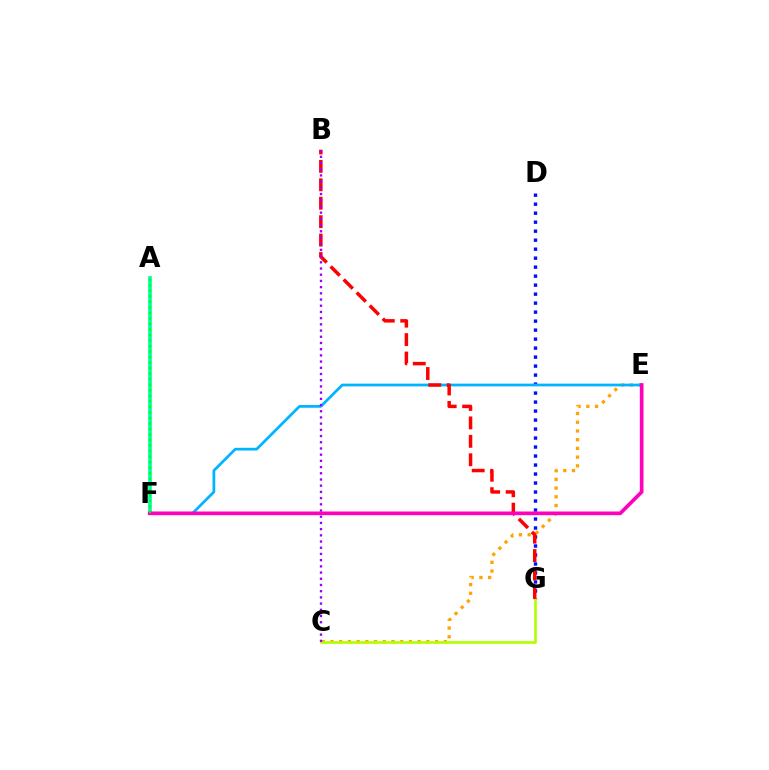{('A', 'F'): [{'color': '#00ff9d', 'line_style': 'solid', 'thickness': 2.64}, {'color': '#08ff00', 'line_style': 'dotted', 'thickness': 1.5}], ('C', 'E'): [{'color': '#ffa500', 'line_style': 'dotted', 'thickness': 2.37}], ('D', 'G'): [{'color': '#0010ff', 'line_style': 'dotted', 'thickness': 2.44}], ('C', 'G'): [{'color': '#b3ff00', 'line_style': 'solid', 'thickness': 1.95}], ('E', 'F'): [{'color': '#00b5ff', 'line_style': 'solid', 'thickness': 1.97}, {'color': '#ff00bd', 'line_style': 'solid', 'thickness': 2.64}], ('B', 'G'): [{'color': '#ff0000', 'line_style': 'dashed', 'thickness': 2.5}], ('B', 'C'): [{'color': '#9b00ff', 'line_style': 'dotted', 'thickness': 1.69}]}